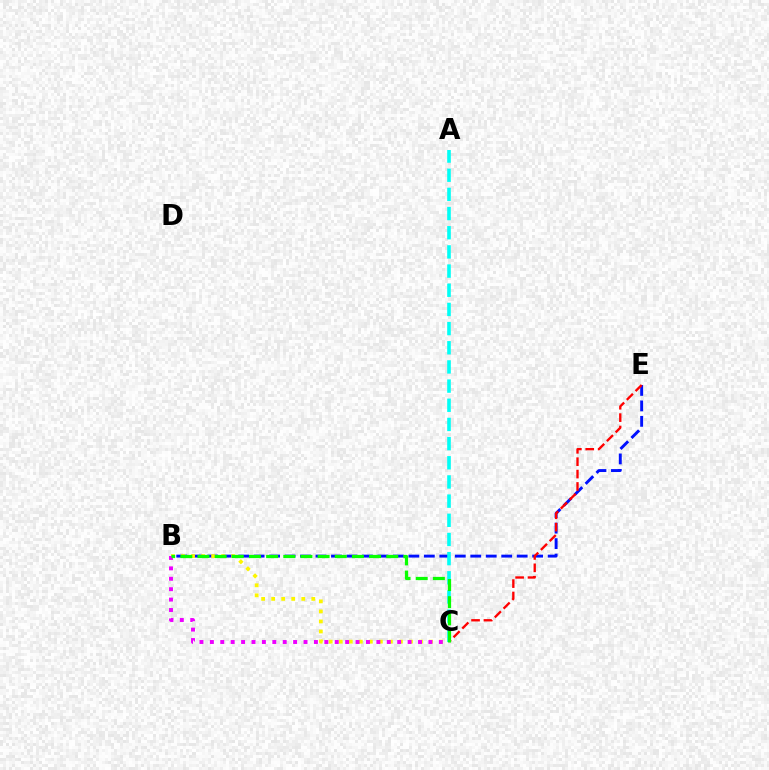{('B', 'E'): [{'color': '#0010ff', 'line_style': 'dashed', 'thickness': 2.1}], ('B', 'C'): [{'color': '#fcf500', 'line_style': 'dotted', 'thickness': 2.73}, {'color': '#ee00ff', 'line_style': 'dotted', 'thickness': 2.83}, {'color': '#08ff00', 'line_style': 'dashed', 'thickness': 2.33}], ('A', 'C'): [{'color': '#00fff6', 'line_style': 'dashed', 'thickness': 2.6}], ('C', 'E'): [{'color': '#ff0000', 'line_style': 'dashed', 'thickness': 1.68}]}